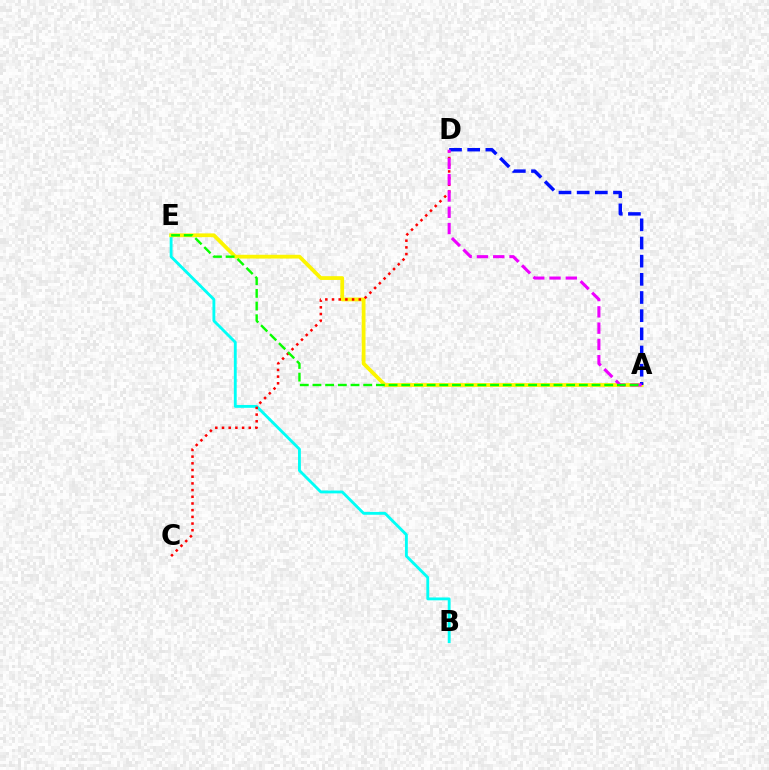{('B', 'E'): [{'color': '#00fff6', 'line_style': 'solid', 'thickness': 2.05}], ('A', 'E'): [{'color': '#fcf500', 'line_style': 'solid', 'thickness': 2.72}, {'color': '#08ff00', 'line_style': 'dashed', 'thickness': 1.72}], ('C', 'D'): [{'color': '#ff0000', 'line_style': 'dotted', 'thickness': 1.82}], ('A', 'D'): [{'color': '#0010ff', 'line_style': 'dashed', 'thickness': 2.47}, {'color': '#ee00ff', 'line_style': 'dashed', 'thickness': 2.21}]}